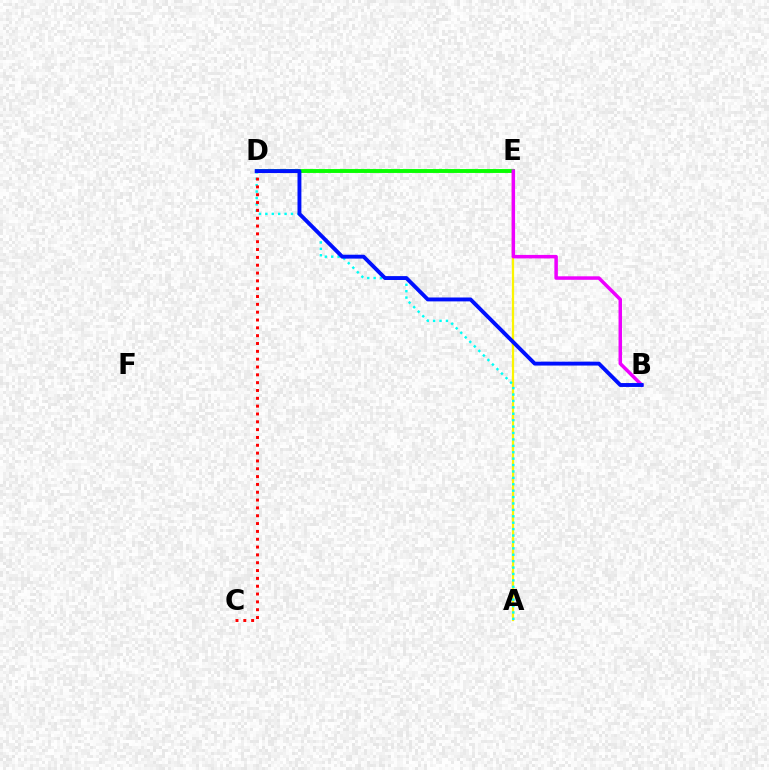{('A', 'E'): [{'color': '#fcf500', 'line_style': 'solid', 'thickness': 1.62}], ('D', 'E'): [{'color': '#08ff00', 'line_style': 'solid', 'thickness': 2.8}], ('A', 'D'): [{'color': '#00fff6', 'line_style': 'dotted', 'thickness': 1.74}], ('C', 'D'): [{'color': '#ff0000', 'line_style': 'dotted', 'thickness': 2.13}], ('B', 'E'): [{'color': '#ee00ff', 'line_style': 'solid', 'thickness': 2.52}], ('B', 'D'): [{'color': '#0010ff', 'line_style': 'solid', 'thickness': 2.8}]}